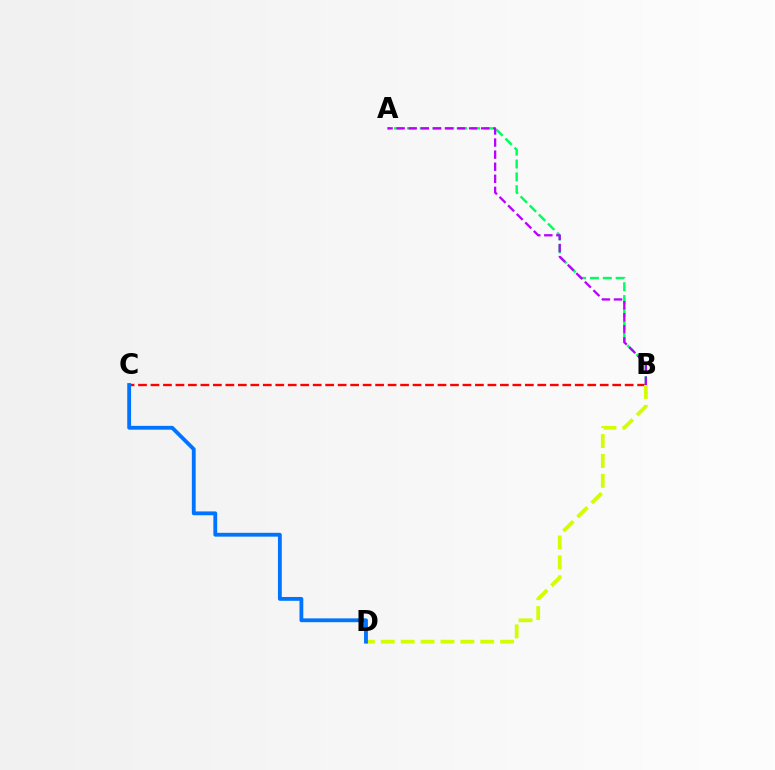{('B', 'C'): [{'color': '#ff0000', 'line_style': 'dashed', 'thickness': 1.7}], ('A', 'B'): [{'color': '#00ff5c', 'line_style': 'dashed', 'thickness': 1.74}, {'color': '#b900ff', 'line_style': 'dashed', 'thickness': 1.64}], ('B', 'D'): [{'color': '#d1ff00', 'line_style': 'dashed', 'thickness': 2.7}], ('C', 'D'): [{'color': '#0074ff', 'line_style': 'solid', 'thickness': 2.76}]}